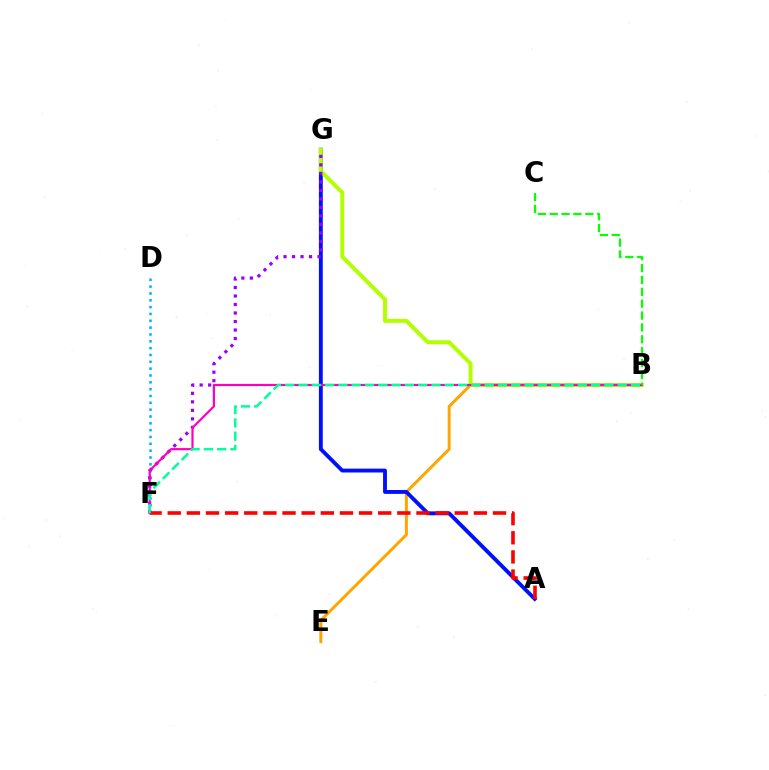{('D', 'F'): [{'color': '#00b5ff', 'line_style': 'dotted', 'thickness': 1.86}], ('B', 'E'): [{'color': '#ffa500', 'line_style': 'solid', 'thickness': 2.15}], ('A', 'G'): [{'color': '#0010ff', 'line_style': 'solid', 'thickness': 2.79}], ('B', 'G'): [{'color': '#b3ff00', 'line_style': 'solid', 'thickness': 2.86}], ('F', 'G'): [{'color': '#9b00ff', 'line_style': 'dotted', 'thickness': 2.31}], ('B', 'F'): [{'color': '#ff00bd', 'line_style': 'solid', 'thickness': 1.58}, {'color': '#00ff9d', 'line_style': 'dashed', 'thickness': 1.81}], ('B', 'C'): [{'color': '#08ff00', 'line_style': 'dashed', 'thickness': 1.61}], ('A', 'F'): [{'color': '#ff0000', 'line_style': 'dashed', 'thickness': 2.6}]}